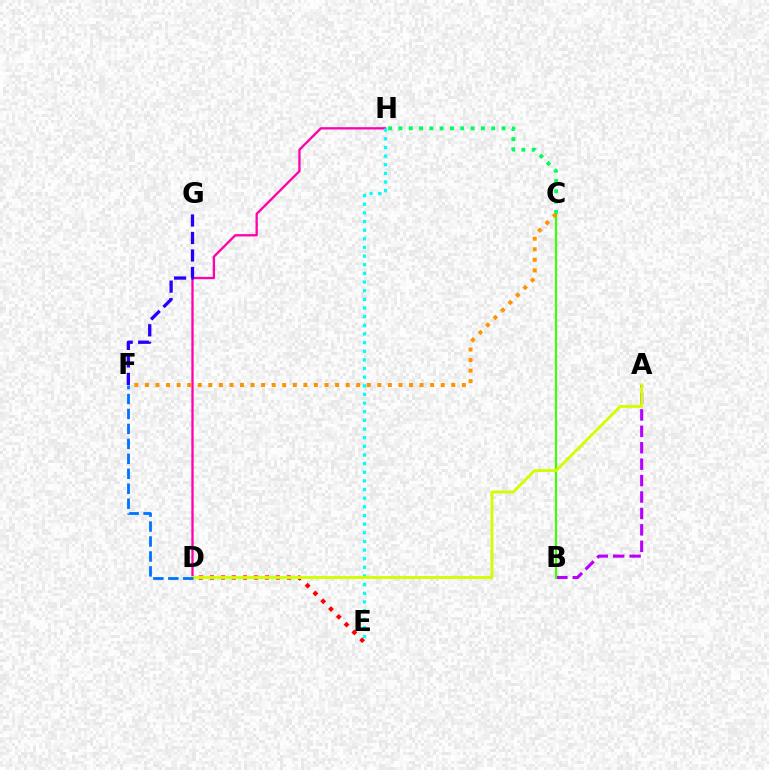{('D', 'H'): [{'color': '#ff00ac', 'line_style': 'solid', 'thickness': 1.66}], ('A', 'B'): [{'color': '#b900ff', 'line_style': 'dashed', 'thickness': 2.23}], ('D', 'E'): [{'color': '#ff0000', 'line_style': 'dotted', 'thickness': 2.99}], ('B', 'C'): [{'color': '#3dff00', 'line_style': 'solid', 'thickness': 1.55}], ('C', 'H'): [{'color': '#00ff5c', 'line_style': 'dotted', 'thickness': 2.8}], ('E', 'H'): [{'color': '#00fff6', 'line_style': 'dotted', 'thickness': 2.35}], ('A', 'D'): [{'color': '#d1ff00', 'line_style': 'solid', 'thickness': 2.08}], ('C', 'F'): [{'color': '#ff9400', 'line_style': 'dotted', 'thickness': 2.87}], ('F', 'G'): [{'color': '#2500ff', 'line_style': 'dashed', 'thickness': 2.38}], ('D', 'F'): [{'color': '#0074ff', 'line_style': 'dashed', 'thickness': 2.03}]}